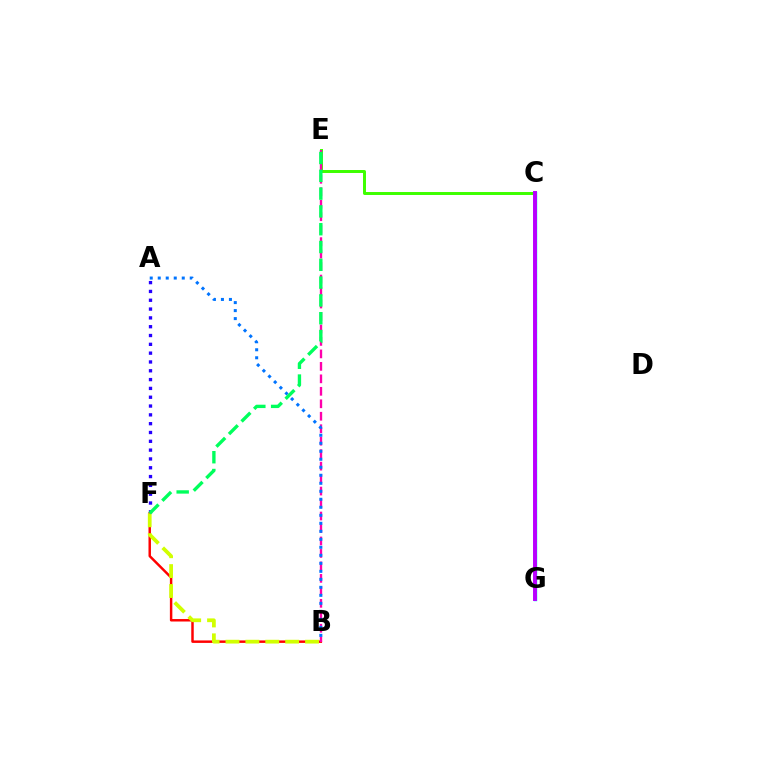{('A', 'F'): [{'color': '#2500ff', 'line_style': 'dotted', 'thickness': 2.4}], ('B', 'F'): [{'color': '#ff0000', 'line_style': 'solid', 'thickness': 1.78}, {'color': '#d1ff00', 'line_style': 'dashed', 'thickness': 2.7}], ('C', 'E'): [{'color': '#3dff00', 'line_style': 'solid', 'thickness': 2.14}], ('B', 'E'): [{'color': '#ff00ac', 'line_style': 'dashed', 'thickness': 1.69}], ('C', 'G'): [{'color': '#00fff6', 'line_style': 'solid', 'thickness': 2.51}, {'color': '#ff9400', 'line_style': 'dotted', 'thickness': 2.18}, {'color': '#b900ff', 'line_style': 'solid', 'thickness': 2.83}], ('A', 'B'): [{'color': '#0074ff', 'line_style': 'dotted', 'thickness': 2.17}], ('E', 'F'): [{'color': '#00ff5c', 'line_style': 'dashed', 'thickness': 2.42}]}